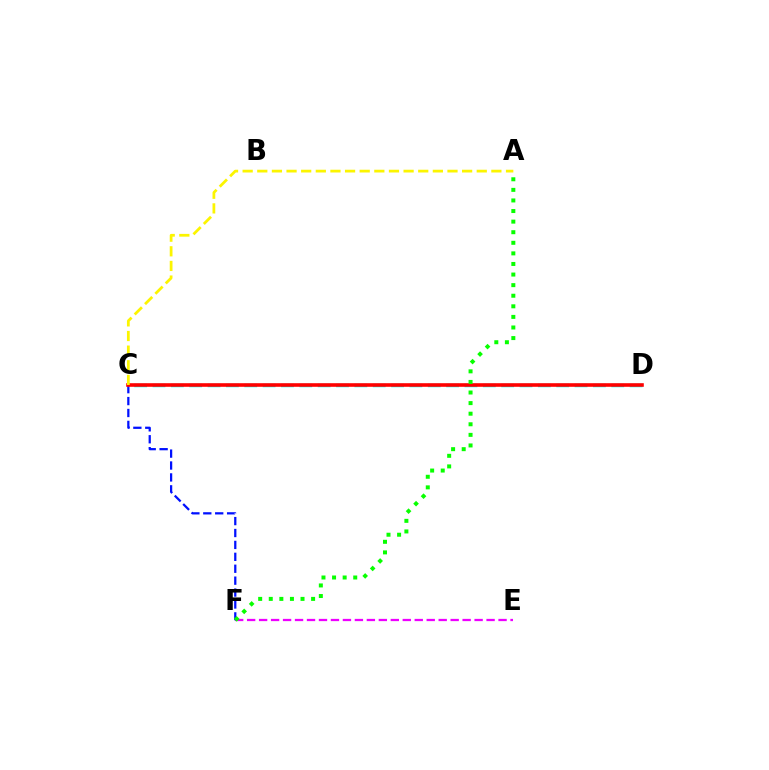{('E', 'F'): [{'color': '#ee00ff', 'line_style': 'dashed', 'thickness': 1.63}], ('C', 'F'): [{'color': '#0010ff', 'line_style': 'dashed', 'thickness': 1.62}], ('C', 'D'): [{'color': '#00fff6', 'line_style': 'dashed', 'thickness': 2.49}, {'color': '#ff0000', 'line_style': 'solid', 'thickness': 2.59}], ('A', 'C'): [{'color': '#fcf500', 'line_style': 'dashed', 'thickness': 1.99}], ('A', 'F'): [{'color': '#08ff00', 'line_style': 'dotted', 'thickness': 2.88}]}